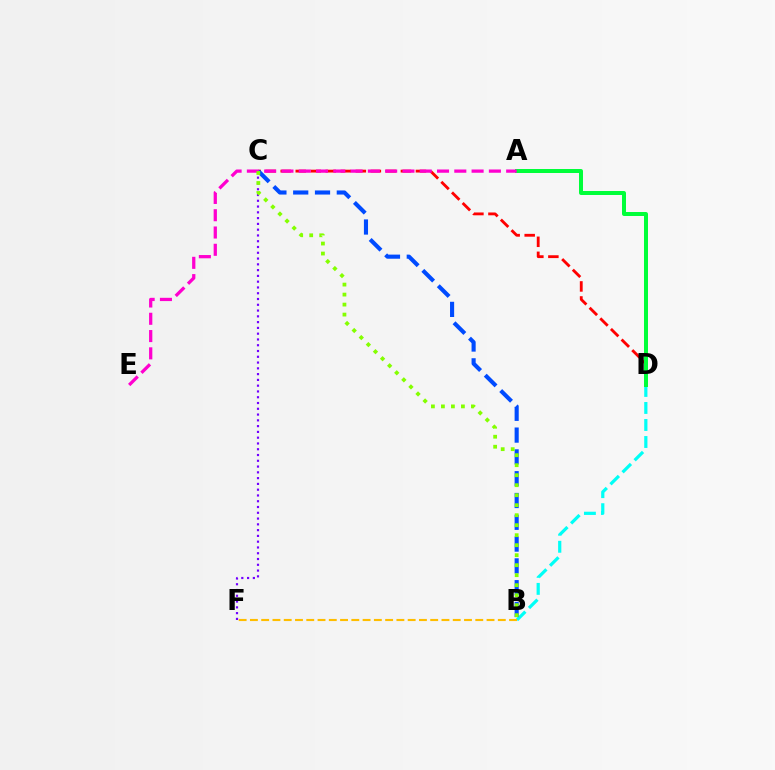{('C', 'F'): [{'color': '#7200ff', 'line_style': 'dotted', 'thickness': 1.57}], ('B', 'D'): [{'color': '#00fff6', 'line_style': 'dashed', 'thickness': 2.31}], ('B', 'F'): [{'color': '#ffbd00', 'line_style': 'dashed', 'thickness': 1.53}], ('C', 'D'): [{'color': '#ff0000', 'line_style': 'dashed', 'thickness': 2.04}], ('A', 'D'): [{'color': '#00ff39', 'line_style': 'solid', 'thickness': 2.87}], ('A', 'E'): [{'color': '#ff00cf', 'line_style': 'dashed', 'thickness': 2.35}], ('B', 'C'): [{'color': '#004bff', 'line_style': 'dashed', 'thickness': 2.96}, {'color': '#84ff00', 'line_style': 'dotted', 'thickness': 2.72}]}